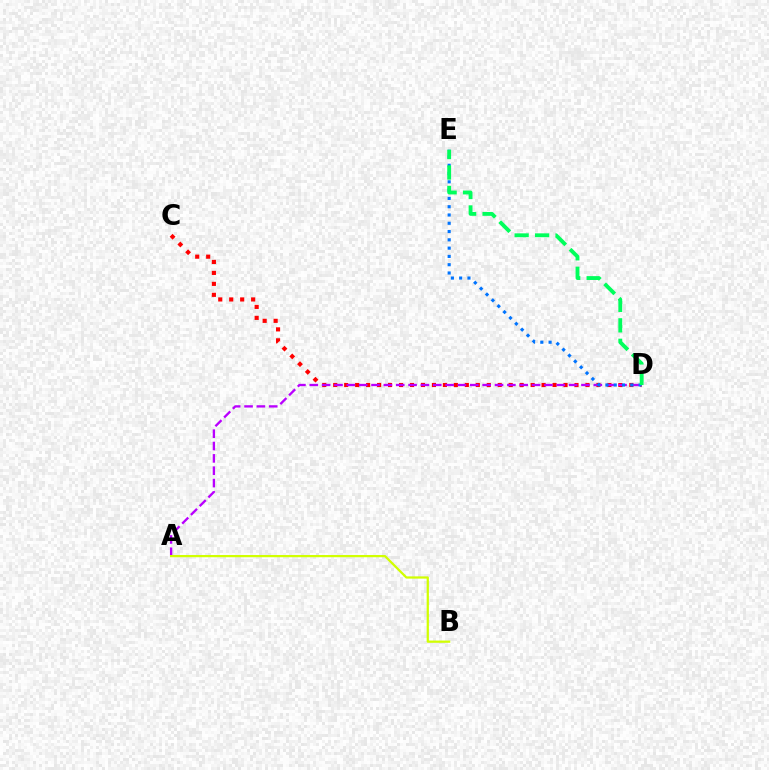{('C', 'D'): [{'color': '#ff0000', 'line_style': 'dotted', 'thickness': 2.98}], ('A', 'D'): [{'color': '#b900ff', 'line_style': 'dashed', 'thickness': 1.68}], ('D', 'E'): [{'color': '#0074ff', 'line_style': 'dotted', 'thickness': 2.25}, {'color': '#00ff5c', 'line_style': 'dashed', 'thickness': 2.78}], ('A', 'B'): [{'color': '#d1ff00', 'line_style': 'solid', 'thickness': 1.61}]}